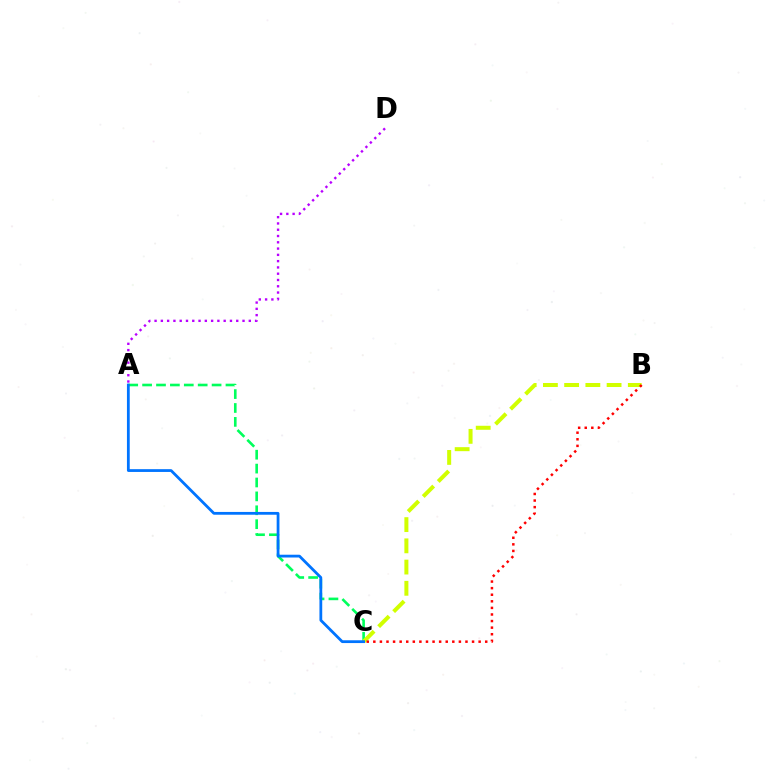{('A', 'C'): [{'color': '#00ff5c', 'line_style': 'dashed', 'thickness': 1.89}, {'color': '#0074ff', 'line_style': 'solid', 'thickness': 2.01}], ('B', 'C'): [{'color': '#d1ff00', 'line_style': 'dashed', 'thickness': 2.88}, {'color': '#ff0000', 'line_style': 'dotted', 'thickness': 1.79}], ('A', 'D'): [{'color': '#b900ff', 'line_style': 'dotted', 'thickness': 1.71}]}